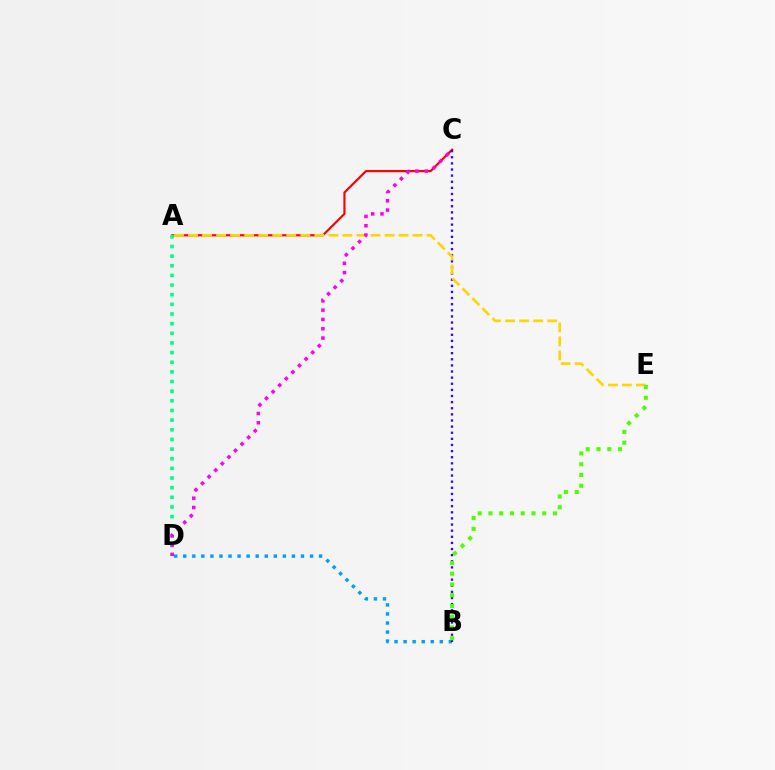{('A', 'C'): [{'color': '#ff0000', 'line_style': 'solid', 'thickness': 1.56}], ('A', 'D'): [{'color': '#00ff86', 'line_style': 'dotted', 'thickness': 2.62}], ('B', 'D'): [{'color': '#009eff', 'line_style': 'dotted', 'thickness': 2.46}], ('B', 'C'): [{'color': '#3700ff', 'line_style': 'dotted', 'thickness': 1.66}], ('A', 'E'): [{'color': '#ffd500', 'line_style': 'dashed', 'thickness': 1.91}], ('B', 'E'): [{'color': '#4fff00', 'line_style': 'dotted', 'thickness': 2.93}], ('C', 'D'): [{'color': '#ff00ed', 'line_style': 'dotted', 'thickness': 2.53}]}